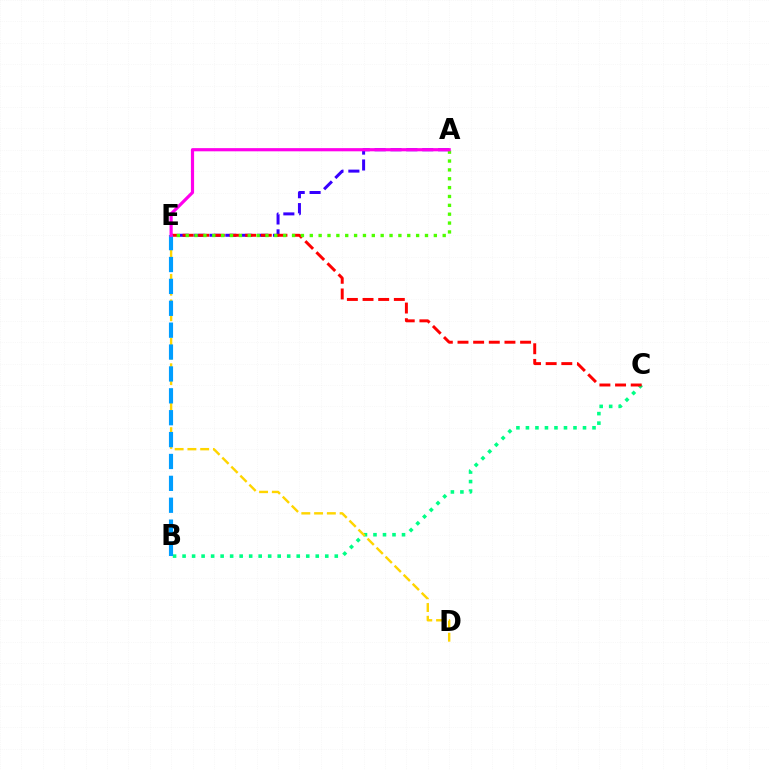{('A', 'E'): [{'color': '#3700ff', 'line_style': 'dashed', 'thickness': 2.16}, {'color': '#4fff00', 'line_style': 'dotted', 'thickness': 2.41}, {'color': '#ff00ed', 'line_style': 'solid', 'thickness': 2.29}], ('B', 'C'): [{'color': '#00ff86', 'line_style': 'dotted', 'thickness': 2.58}], ('D', 'E'): [{'color': '#ffd500', 'line_style': 'dashed', 'thickness': 1.73}], ('C', 'E'): [{'color': '#ff0000', 'line_style': 'dashed', 'thickness': 2.13}], ('B', 'E'): [{'color': '#009eff', 'line_style': 'dashed', 'thickness': 2.97}]}